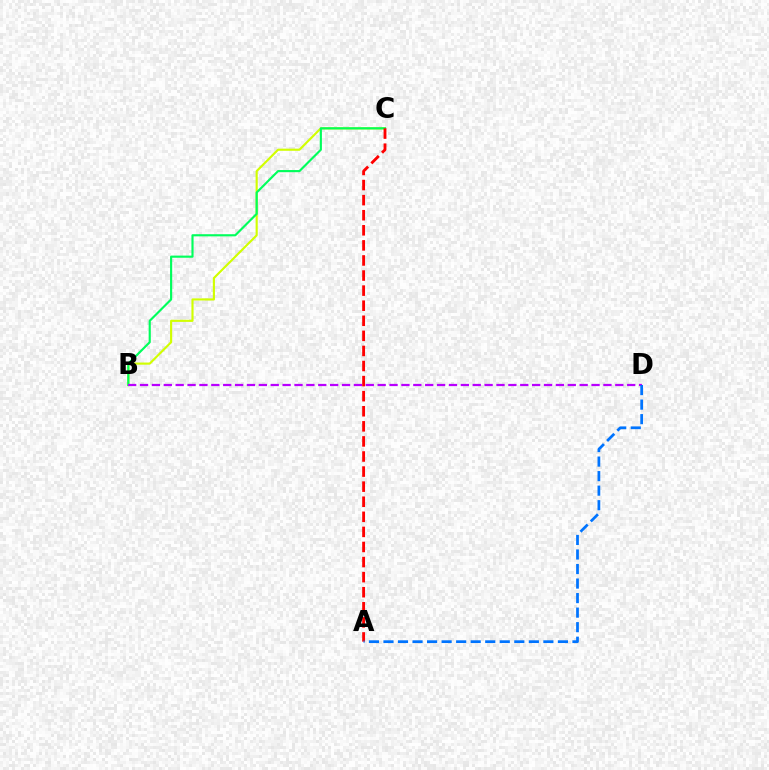{('B', 'C'): [{'color': '#d1ff00', 'line_style': 'solid', 'thickness': 1.54}, {'color': '#00ff5c', 'line_style': 'solid', 'thickness': 1.55}], ('A', 'C'): [{'color': '#ff0000', 'line_style': 'dashed', 'thickness': 2.05}], ('B', 'D'): [{'color': '#b900ff', 'line_style': 'dashed', 'thickness': 1.61}], ('A', 'D'): [{'color': '#0074ff', 'line_style': 'dashed', 'thickness': 1.97}]}